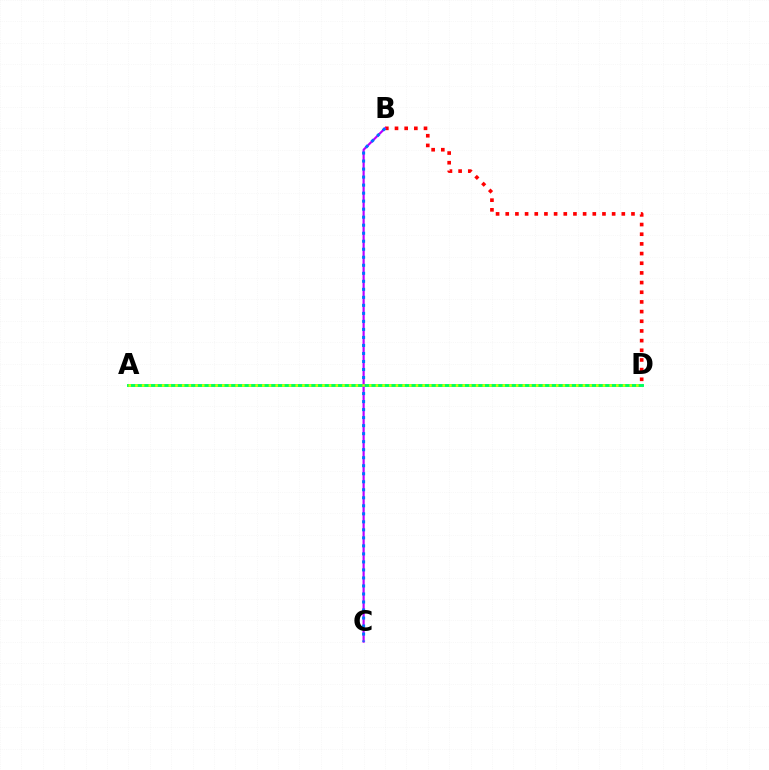{('B', 'D'): [{'color': '#ff0000', 'line_style': 'dotted', 'thickness': 2.63}], ('B', 'C'): [{'color': '#b900ff', 'line_style': 'solid', 'thickness': 1.56}, {'color': '#0074ff', 'line_style': 'dotted', 'thickness': 2.18}], ('A', 'D'): [{'color': '#00ff5c', 'line_style': 'solid', 'thickness': 2.1}, {'color': '#d1ff00', 'line_style': 'dotted', 'thickness': 1.81}]}